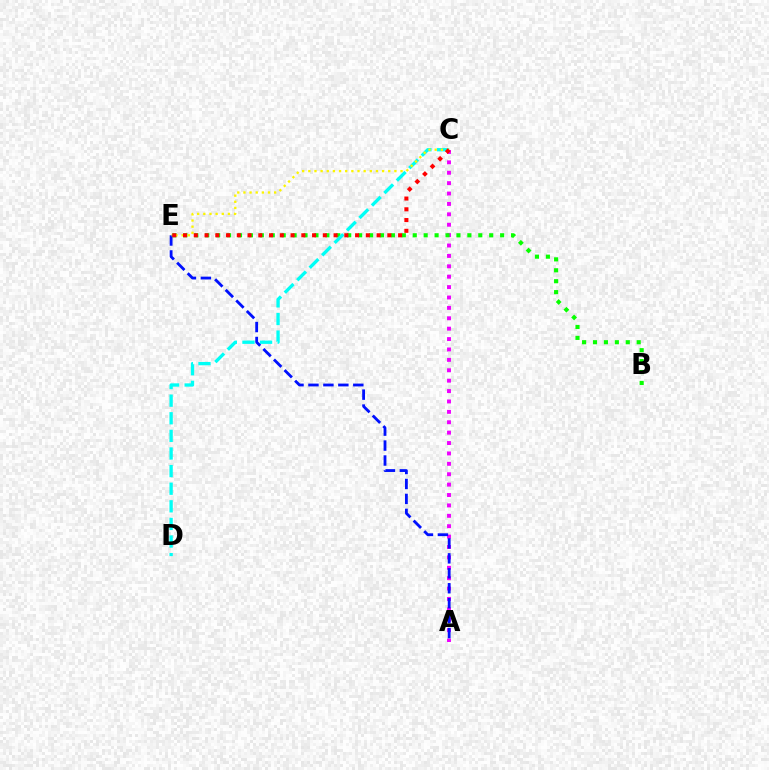{('A', 'C'): [{'color': '#ee00ff', 'line_style': 'dotted', 'thickness': 2.82}], ('B', 'E'): [{'color': '#08ff00', 'line_style': 'dotted', 'thickness': 2.97}], ('C', 'D'): [{'color': '#00fff6', 'line_style': 'dashed', 'thickness': 2.39}], ('A', 'E'): [{'color': '#0010ff', 'line_style': 'dashed', 'thickness': 2.03}], ('C', 'E'): [{'color': '#fcf500', 'line_style': 'dotted', 'thickness': 1.67}, {'color': '#ff0000', 'line_style': 'dotted', 'thickness': 2.92}]}